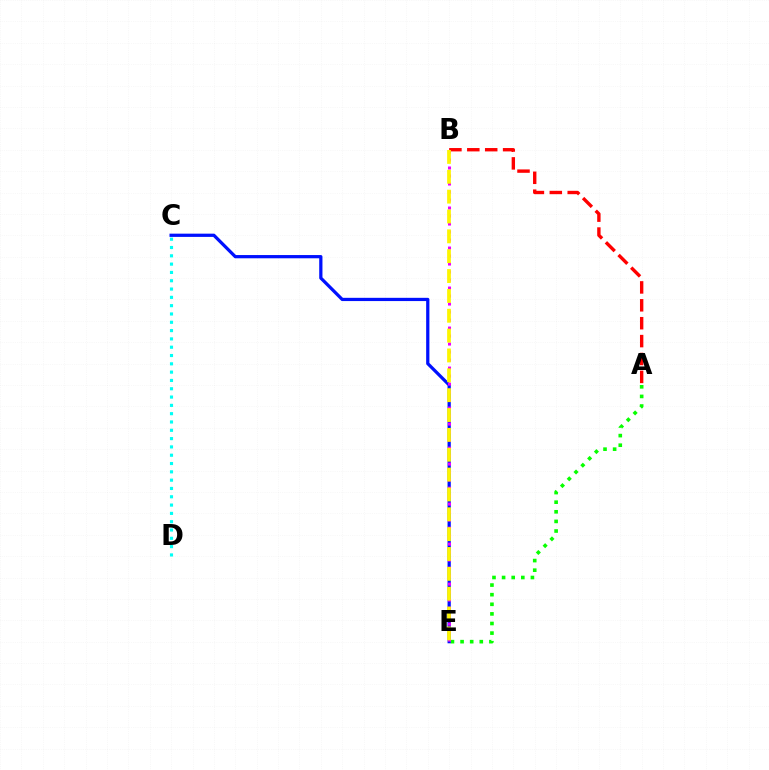{('A', 'E'): [{'color': '#08ff00', 'line_style': 'dotted', 'thickness': 2.61}], ('A', 'B'): [{'color': '#ff0000', 'line_style': 'dashed', 'thickness': 2.43}], ('C', 'D'): [{'color': '#00fff6', 'line_style': 'dotted', 'thickness': 2.26}], ('C', 'E'): [{'color': '#0010ff', 'line_style': 'solid', 'thickness': 2.33}], ('B', 'E'): [{'color': '#ee00ff', 'line_style': 'dotted', 'thickness': 2.17}, {'color': '#fcf500', 'line_style': 'dashed', 'thickness': 2.7}]}